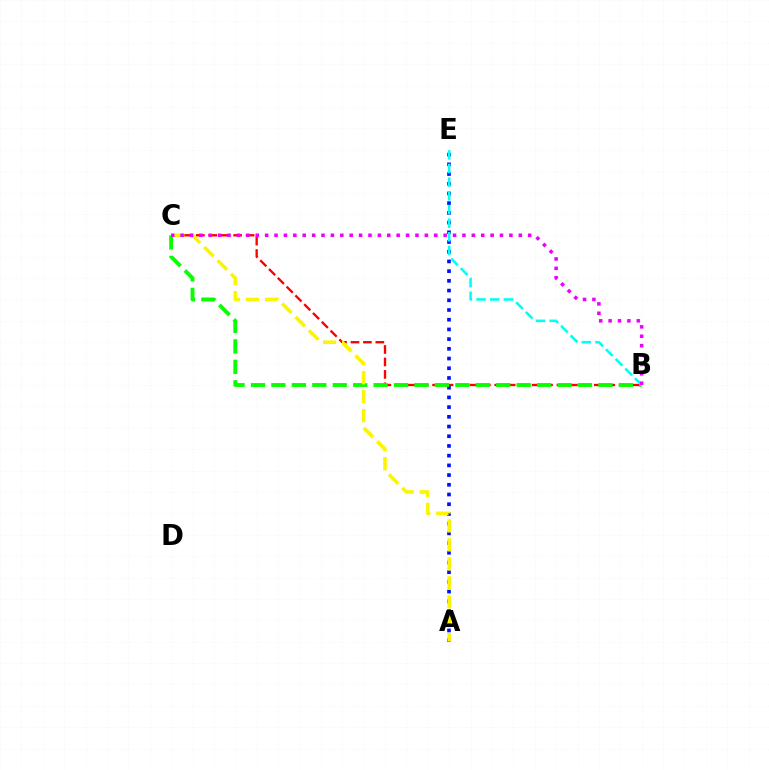{('A', 'E'): [{'color': '#0010ff', 'line_style': 'dotted', 'thickness': 2.64}], ('B', 'C'): [{'color': '#ff0000', 'line_style': 'dashed', 'thickness': 1.69}, {'color': '#08ff00', 'line_style': 'dashed', 'thickness': 2.78}, {'color': '#ee00ff', 'line_style': 'dotted', 'thickness': 2.55}], ('B', 'E'): [{'color': '#00fff6', 'line_style': 'dashed', 'thickness': 1.86}], ('A', 'C'): [{'color': '#fcf500', 'line_style': 'dashed', 'thickness': 2.58}]}